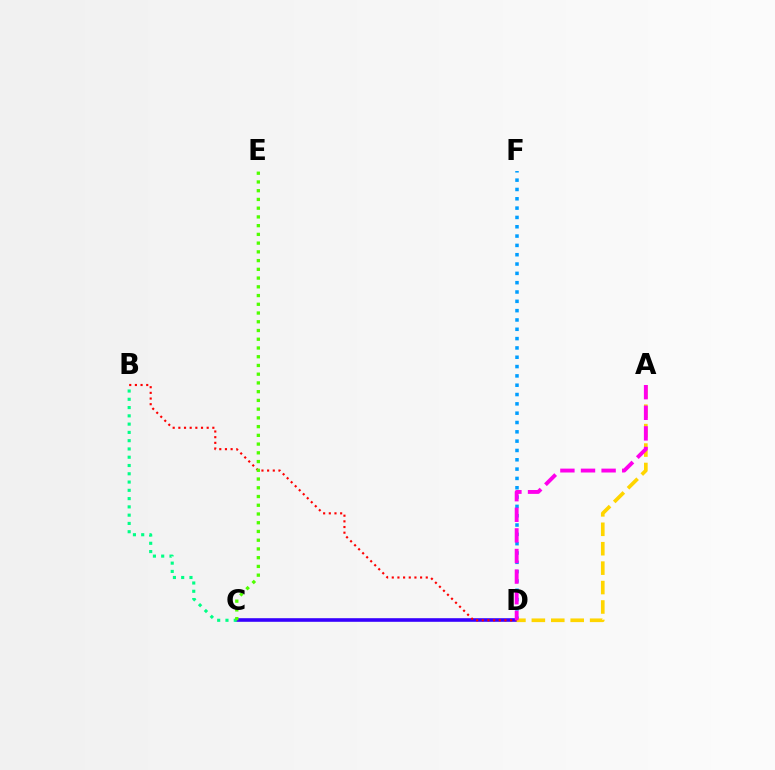{('C', 'D'): [{'color': '#3700ff', 'line_style': 'solid', 'thickness': 2.59}], ('B', 'D'): [{'color': '#ff0000', 'line_style': 'dotted', 'thickness': 1.54}], ('D', 'F'): [{'color': '#009eff', 'line_style': 'dotted', 'thickness': 2.53}], ('A', 'D'): [{'color': '#ffd500', 'line_style': 'dashed', 'thickness': 2.64}, {'color': '#ff00ed', 'line_style': 'dashed', 'thickness': 2.8}], ('B', 'C'): [{'color': '#00ff86', 'line_style': 'dotted', 'thickness': 2.25}], ('C', 'E'): [{'color': '#4fff00', 'line_style': 'dotted', 'thickness': 2.37}]}